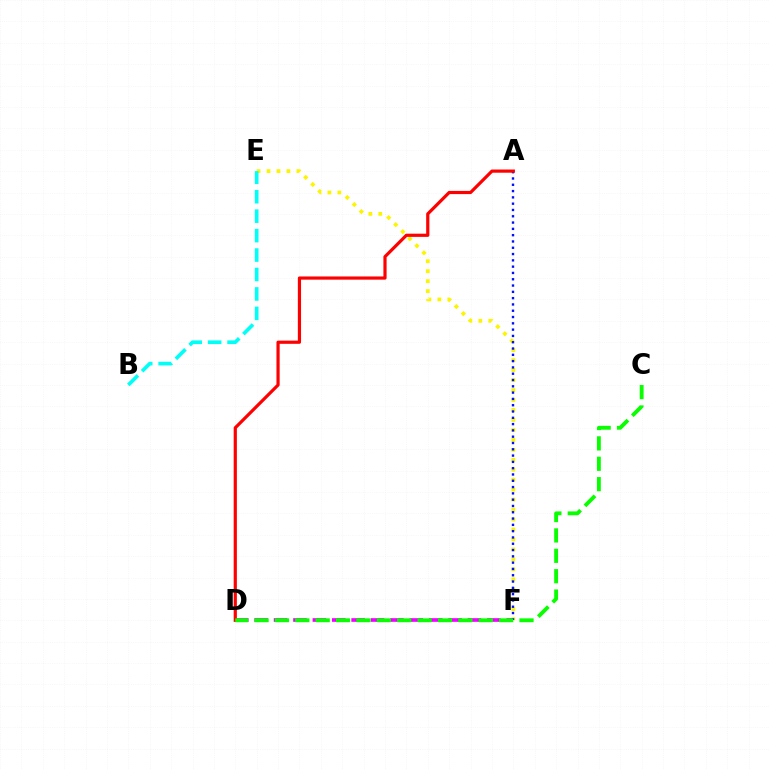{('E', 'F'): [{'color': '#fcf500', 'line_style': 'dotted', 'thickness': 2.71}], ('D', 'F'): [{'color': '#ee00ff', 'line_style': 'dashed', 'thickness': 2.63}], ('B', 'E'): [{'color': '#00fff6', 'line_style': 'dashed', 'thickness': 2.64}], ('A', 'F'): [{'color': '#0010ff', 'line_style': 'dotted', 'thickness': 1.71}], ('A', 'D'): [{'color': '#ff0000', 'line_style': 'solid', 'thickness': 2.3}], ('C', 'D'): [{'color': '#08ff00', 'line_style': 'dashed', 'thickness': 2.77}]}